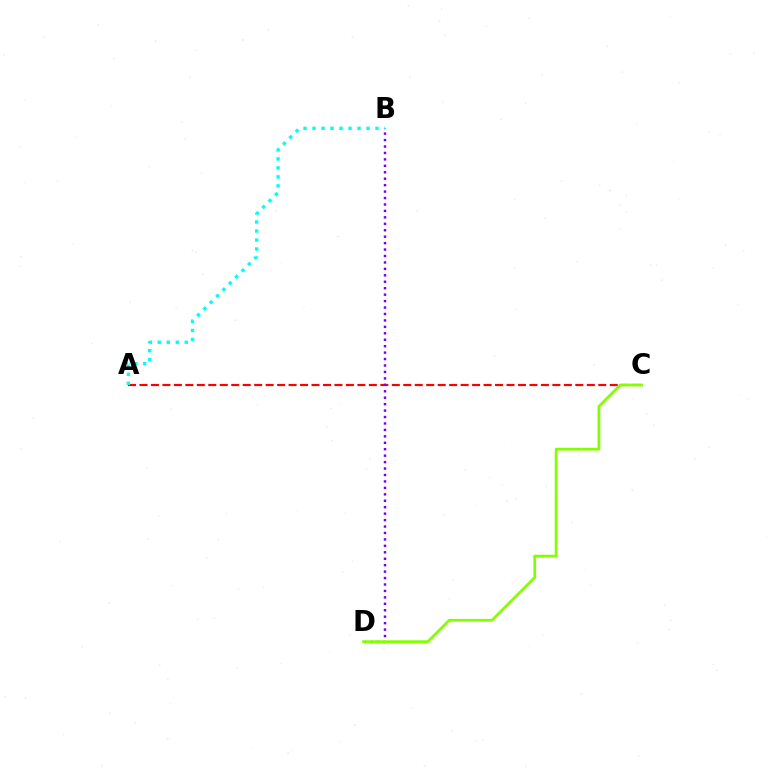{('A', 'C'): [{'color': '#ff0000', 'line_style': 'dashed', 'thickness': 1.56}], ('B', 'D'): [{'color': '#7200ff', 'line_style': 'dotted', 'thickness': 1.75}], ('C', 'D'): [{'color': '#84ff00', 'line_style': 'solid', 'thickness': 1.98}], ('A', 'B'): [{'color': '#00fff6', 'line_style': 'dotted', 'thickness': 2.45}]}